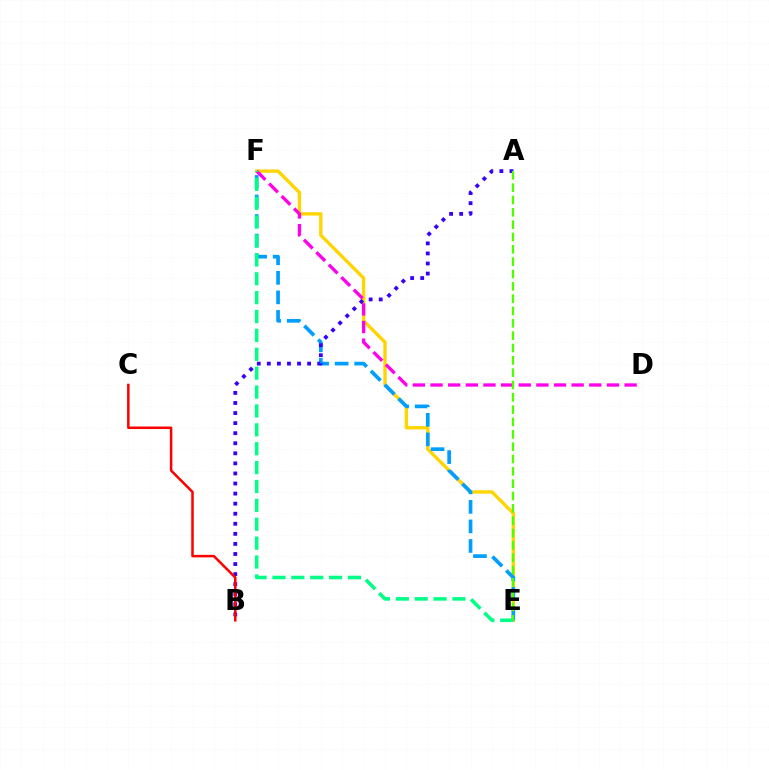{('E', 'F'): [{'color': '#ffd500', 'line_style': 'solid', 'thickness': 2.41}, {'color': '#009eff', 'line_style': 'dashed', 'thickness': 2.66}, {'color': '#00ff86', 'line_style': 'dashed', 'thickness': 2.57}], ('D', 'F'): [{'color': '#ff00ed', 'line_style': 'dashed', 'thickness': 2.4}], ('A', 'B'): [{'color': '#3700ff', 'line_style': 'dotted', 'thickness': 2.74}], ('B', 'C'): [{'color': '#ff0000', 'line_style': 'solid', 'thickness': 1.81}], ('A', 'E'): [{'color': '#4fff00', 'line_style': 'dashed', 'thickness': 1.68}]}